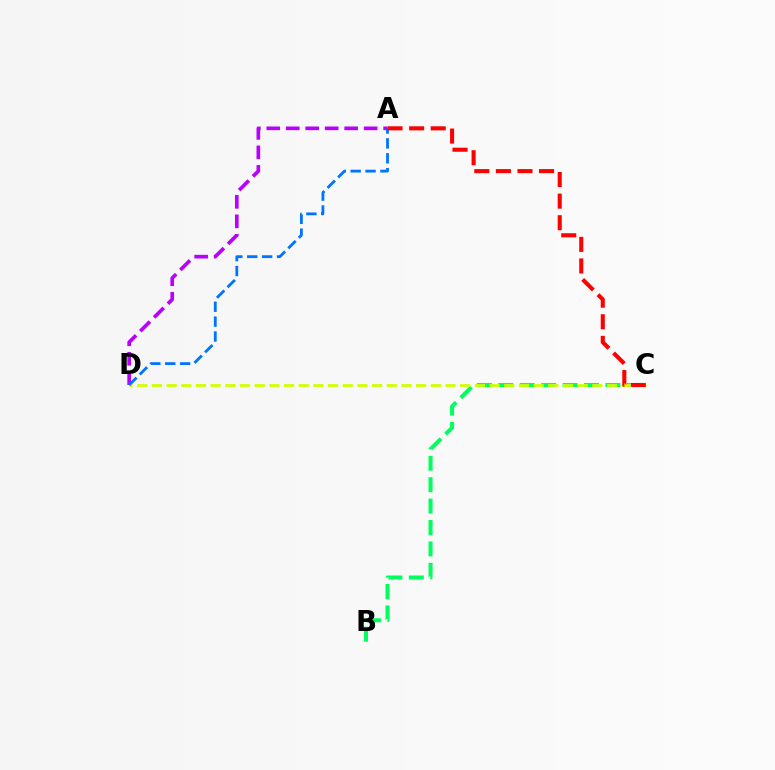{('B', 'C'): [{'color': '#00ff5c', 'line_style': 'dashed', 'thickness': 2.91}], ('C', 'D'): [{'color': '#d1ff00', 'line_style': 'dashed', 'thickness': 1.99}], ('A', 'D'): [{'color': '#b900ff', 'line_style': 'dashed', 'thickness': 2.65}, {'color': '#0074ff', 'line_style': 'dashed', 'thickness': 2.02}], ('A', 'C'): [{'color': '#ff0000', 'line_style': 'dashed', 'thickness': 2.93}]}